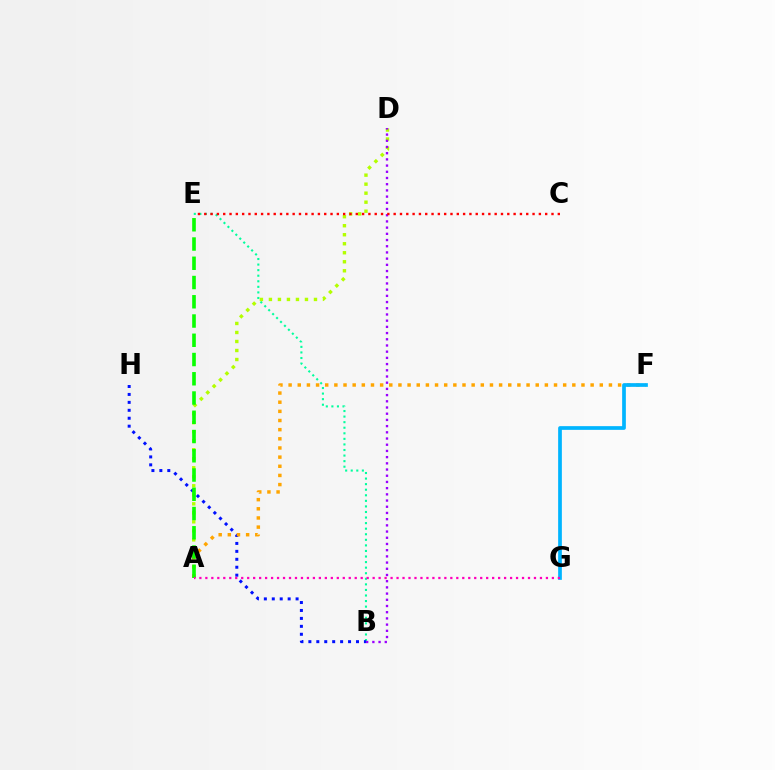{('B', 'E'): [{'color': '#00ff9d', 'line_style': 'dotted', 'thickness': 1.51}], ('A', 'D'): [{'color': '#b3ff00', 'line_style': 'dotted', 'thickness': 2.45}], ('B', 'H'): [{'color': '#0010ff', 'line_style': 'dotted', 'thickness': 2.16}], ('A', 'F'): [{'color': '#ffa500', 'line_style': 'dotted', 'thickness': 2.49}], ('F', 'G'): [{'color': '#00b5ff', 'line_style': 'solid', 'thickness': 2.67}], ('B', 'D'): [{'color': '#9b00ff', 'line_style': 'dotted', 'thickness': 1.69}], ('A', 'E'): [{'color': '#08ff00', 'line_style': 'dashed', 'thickness': 2.62}], ('C', 'E'): [{'color': '#ff0000', 'line_style': 'dotted', 'thickness': 1.72}], ('A', 'G'): [{'color': '#ff00bd', 'line_style': 'dotted', 'thickness': 1.62}]}